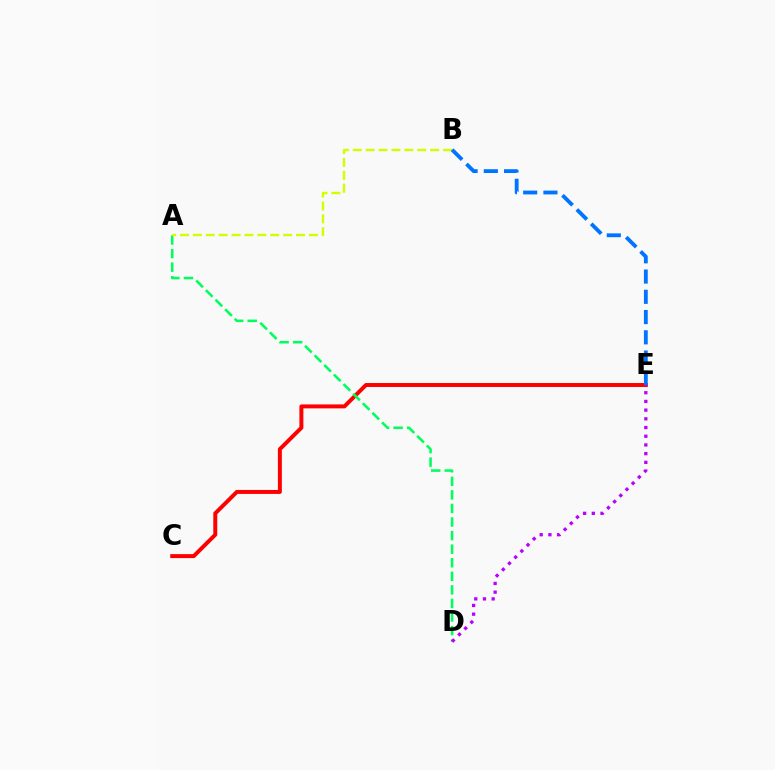{('C', 'E'): [{'color': '#ff0000', 'line_style': 'solid', 'thickness': 2.85}], ('A', 'D'): [{'color': '#00ff5c', 'line_style': 'dashed', 'thickness': 1.84}], ('A', 'B'): [{'color': '#d1ff00', 'line_style': 'dashed', 'thickness': 1.75}], ('D', 'E'): [{'color': '#b900ff', 'line_style': 'dotted', 'thickness': 2.37}], ('B', 'E'): [{'color': '#0074ff', 'line_style': 'dashed', 'thickness': 2.75}]}